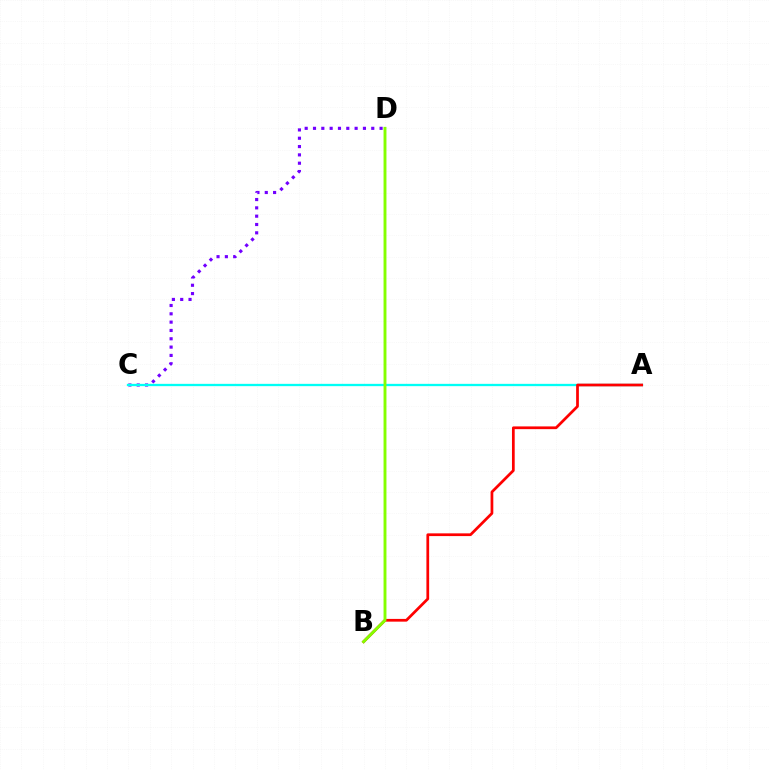{('C', 'D'): [{'color': '#7200ff', 'line_style': 'dotted', 'thickness': 2.26}], ('A', 'C'): [{'color': '#00fff6', 'line_style': 'solid', 'thickness': 1.66}], ('A', 'B'): [{'color': '#ff0000', 'line_style': 'solid', 'thickness': 1.97}], ('B', 'D'): [{'color': '#84ff00', 'line_style': 'solid', 'thickness': 2.09}]}